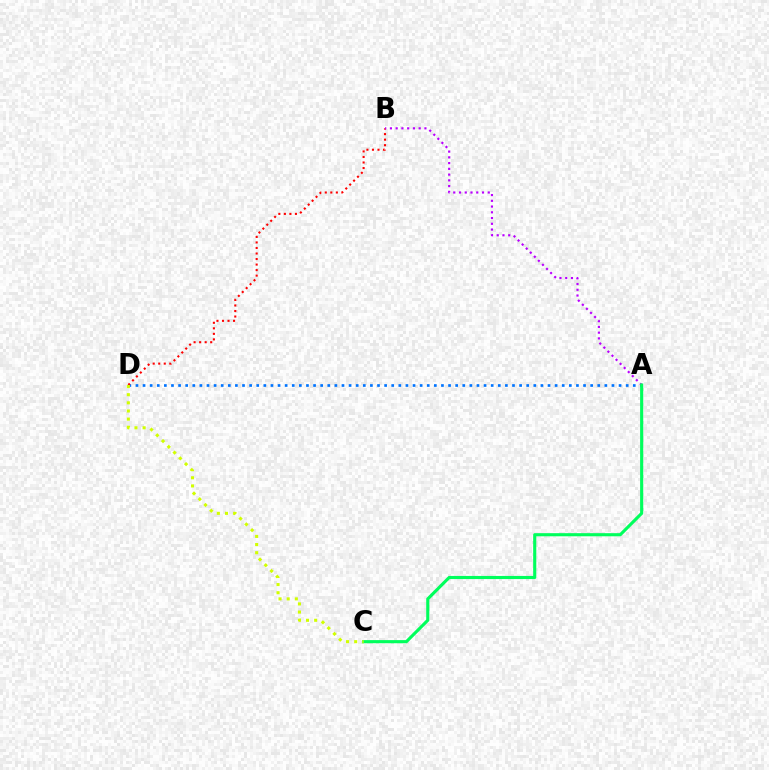{('A', 'D'): [{'color': '#0074ff', 'line_style': 'dotted', 'thickness': 1.93}], ('B', 'D'): [{'color': '#ff0000', 'line_style': 'dotted', 'thickness': 1.5}], ('A', 'B'): [{'color': '#b900ff', 'line_style': 'dotted', 'thickness': 1.56}], ('A', 'C'): [{'color': '#00ff5c', 'line_style': 'solid', 'thickness': 2.24}], ('C', 'D'): [{'color': '#d1ff00', 'line_style': 'dotted', 'thickness': 2.21}]}